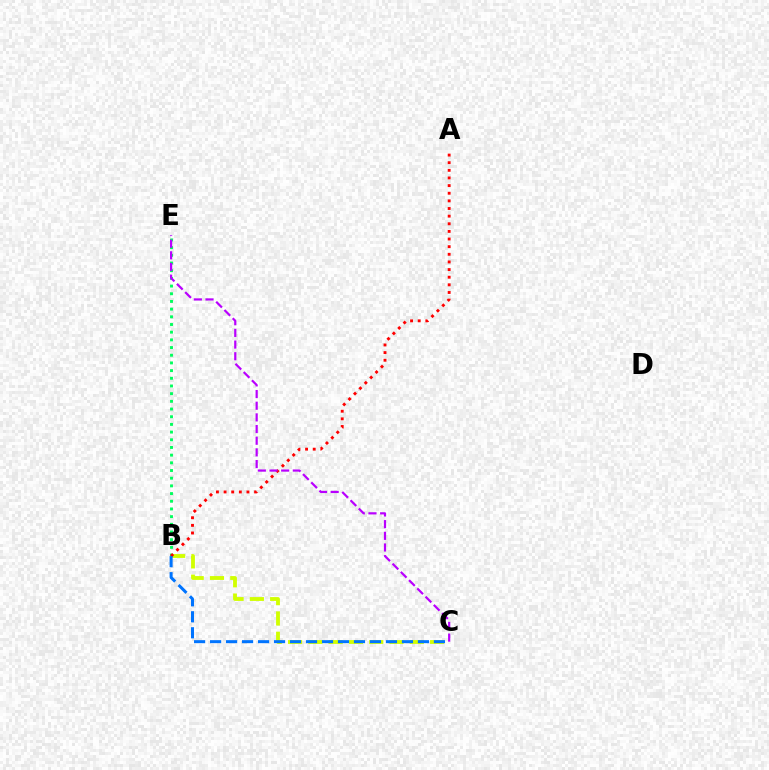{('B', 'C'): [{'color': '#d1ff00', 'line_style': 'dashed', 'thickness': 2.76}, {'color': '#0074ff', 'line_style': 'dashed', 'thickness': 2.17}], ('B', 'E'): [{'color': '#00ff5c', 'line_style': 'dotted', 'thickness': 2.09}], ('A', 'B'): [{'color': '#ff0000', 'line_style': 'dotted', 'thickness': 2.07}], ('C', 'E'): [{'color': '#b900ff', 'line_style': 'dashed', 'thickness': 1.59}]}